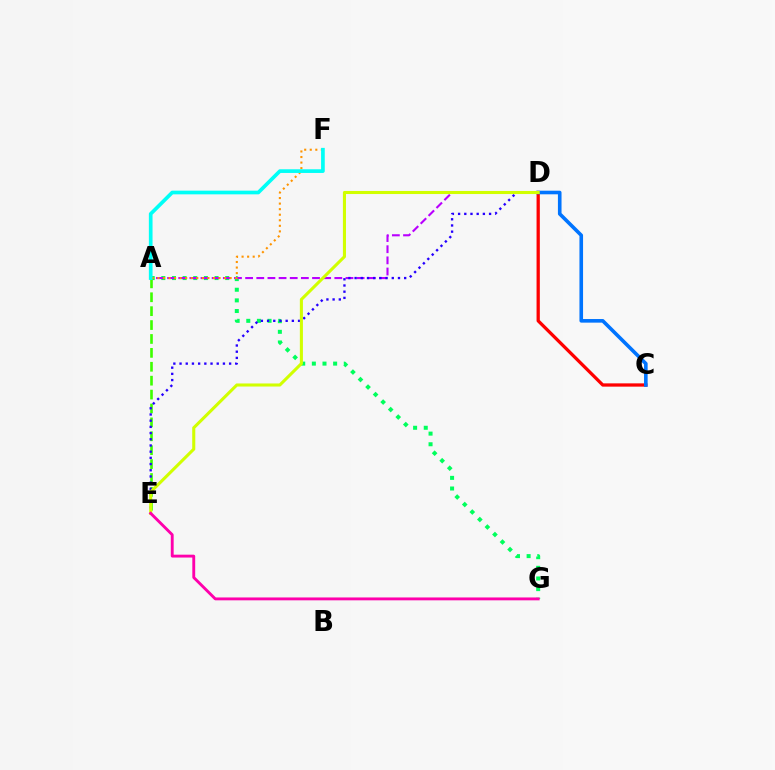{('A', 'G'): [{'color': '#00ff5c', 'line_style': 'dotted', 'thickness': 2.89}], ('A', 'D'): [{'color': '#b900ff', 'line_style': 'dashed', 'thickness': 1.51}], ('A', 'E'): [{'color': '#3dff00', 'line_style': 'dashed', 'thickness': 1.89}], ('D', 'E'): [{'color': '#2500ff', 'line_style': 'dotted', 'thickness': 1.68}, {'color': '#d1ff00', 'line_style': 'solid', 'thickness': 2.21}], ('C', 'D'): [{'color': '#ff0000', 'line_style': 'solid', 'thickness': 2.35}, {'color': '#0074ff', 'line_style': 'solid', 'thickness': 2.6}], ('A', 'F'): [{'color': '#ff9400', 'line_style': 'dotted', 'thickness': 1.51}, {'color': '#00fff6', 'line_style': 'solid', 'thickness': 2.65}], ('E', 'G'): [{'color': '#ff00ac', 'line_style': 'solid', 'thickness': 2.07}]}